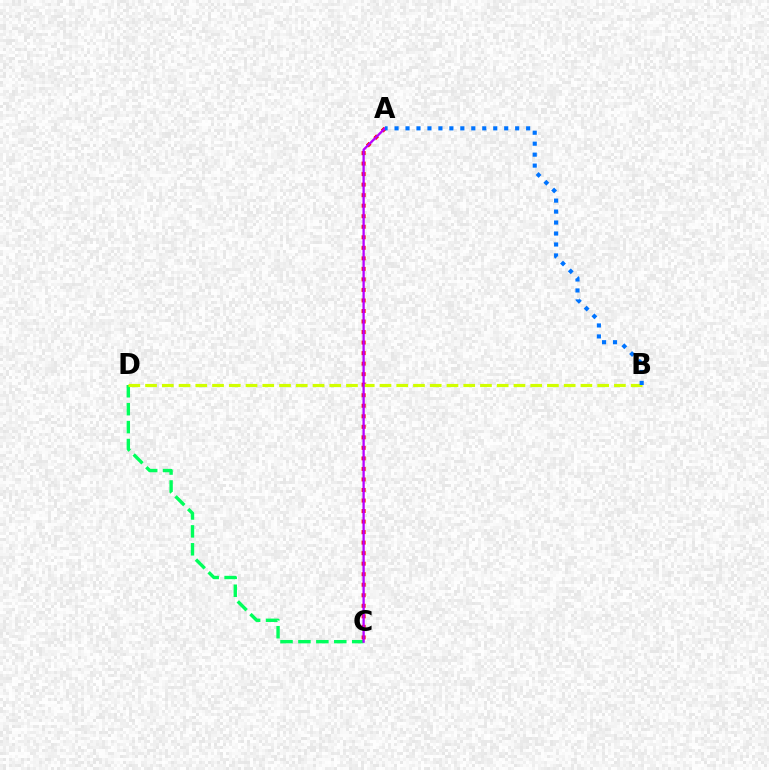{('C', 'D'): [{'color': '#00ff5c', 'line_style': 'dashed', 'thickness': 2.43}], ('A', 'C'): [{'color': '#ff0000', 'line_style': 'dotted', 'thickness': 2.86}, {'color': '#b900ff', 'line_style': 'solid', 'thickness': 1.66}], ('B', 'D'): [{'color': '#d1ff00', 'line_style': 'dashed', 'thickness': 2.27}], ('A', 'B'): [{'color': '#0074ff', 'line_style': 'dotted', 'thickness': 2.98}]}